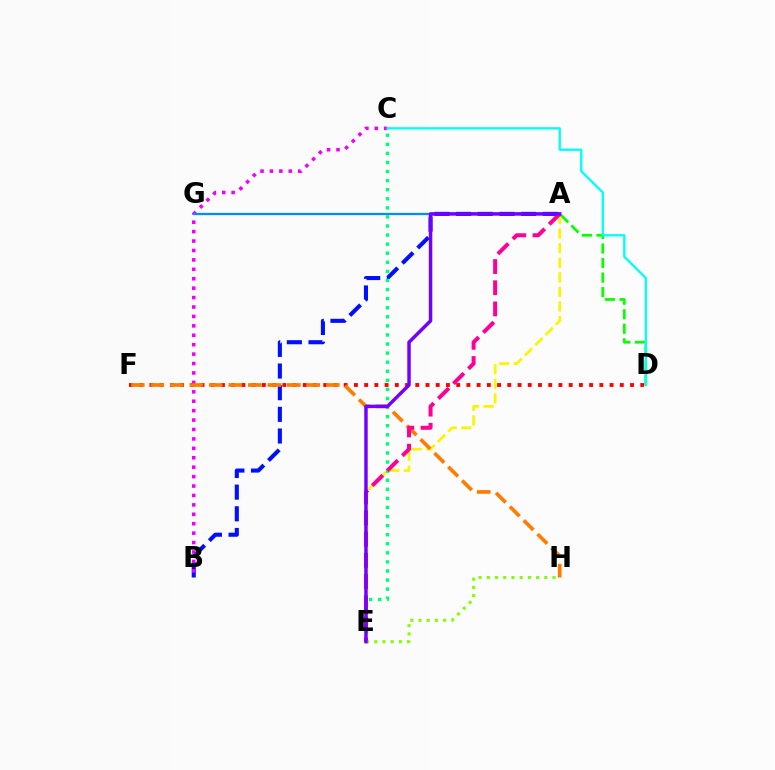{('A', 'B'): [{'color': '#0010ff', 'line_style': 'dashed', 'thickness': 2.94}], ('A', 'E'): [{'color': '#fcf500', 'line_style': 'dashed', 'thickness': 1.98}, {'color': '#ff0094', 'line_style': 'dashed', 'thickness': 2.88}, {'color': '#7200ff', 'line_style': 'solid', 'thickness': 2.49}], ('B', 'C'): [{'color': '#ee00ff', 'line_style': 'dotted', 'thickness': 2.56}], ('A', 'G'): [{'color': '#008cff', 'line_style': 'solid', 'thickness': 1.64}], ('A', 'D'): [{'color': '#08ff00', 'line_style': 'dashed', 'thickness': 1.98}], ('C', 'E'): [{'color': '#00ff74', 'line_style': 'dotted', 'thickness': 2.47}], ('D', 'F'): [{'color': '#ff0000', 'line_style': 'dotted', 'thickness': 2.78}], ('F', 'H'): [{'color': '#ff7c00', 'line_style': 'dashed', 'thickness': 2.65}], ('C', 'D'): [{'color': '#00fff6', 'line_style': 'solid', 'thickness': 1.67}], ('E', 'H'): [{'color': '#84ff00', 'line_style': 'dotted', 'thickness': 2.23}]}